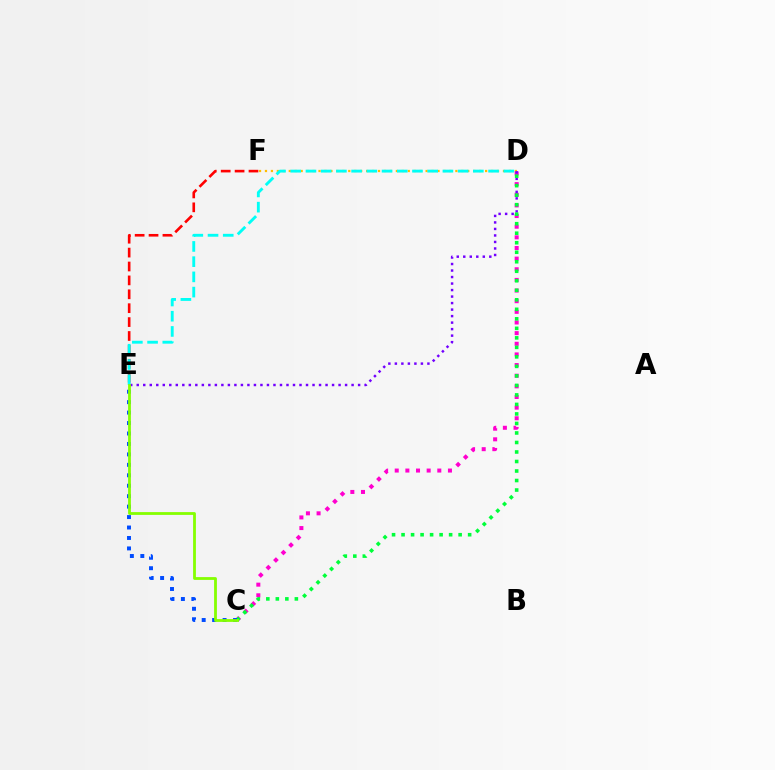{('D', 'F'): [{'color': '#ffbd00', 'line_style': 'dotted', 'thickness': 1.62}], ('C', 'D'): [{'color': '#ff00cf', 'line_style': 'dotted', 'thickness': 2.89}, {'color': '#00ff39', 'line_style': 'dotted', 'thickness': 2.58}], ('D', 'E'): [{'color': '#7200ff', 'line_style': 'dotted', 'thickness': 1.77}, {'color': '#00fff6', 'line_style': 'dashed', 'thickness': 2.07}], ('E', 'F'): [{'color': '#ff0000', 'line_style': 'dashed', 'thickness': 1.89}], ('C', 'E'): [{'color': '#004bff', 'line_style': 'dotted', 'thickness': 2.84}, {'color': '#84ff00', 'line_style': 'solid', 'thickness': 2.01}]}